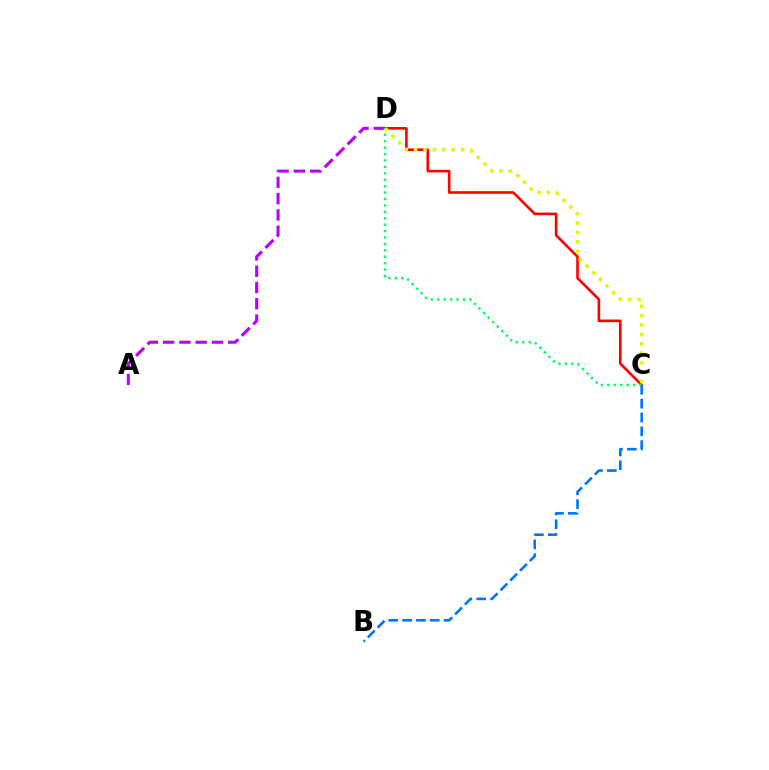{('C', 'D'): [{'color': '#ff0000', 'line_style': 'solid', 'thickness': 1.89}, {'color': '#00ff5c', 'line_style': 'dotted', 'thickness': 1.74}, {'color': '#d1ff00', 'line_style': 'dotted', 'thickness': 2.56}], ('A', 'D'): [{'color': '#b900ff', 'line_style': 'dashed', 'thickness': 2.21}], ('B', 'C'): [{'color': '#0074ff', 'line_style': 'dashed', 'thickness': 1.88}]}